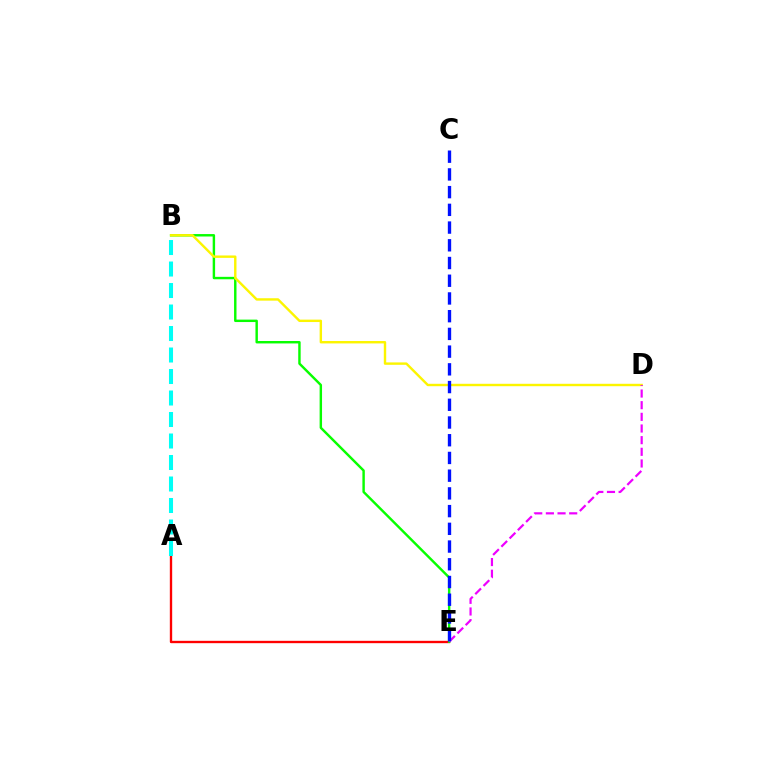{('A', 'E'): [{'color': '#ff0000', 'line_style': 'solid', 'thickness': 1.69}], ('B', 'E'): [{'color': '#08ff00', 'line_style': 'solid', 'thickness': 1.75}], ('B', 'D'): [{'color': '#fcf500', 'line_style': 'solid', 'thickness': 1.73}], ('D', 'E'): [{'color': '#ee00ff', 'line_style': 'dashed', 'thickness': 1.58}], ('C', 'E'): [{'color': '#0010ff', 'line_style': 'dashed', 'thickness': 2.41}], ('A', 'B'): [{'color': '#00fff6', 'line_style': 'dashed', 'thickness': 2.92}]}